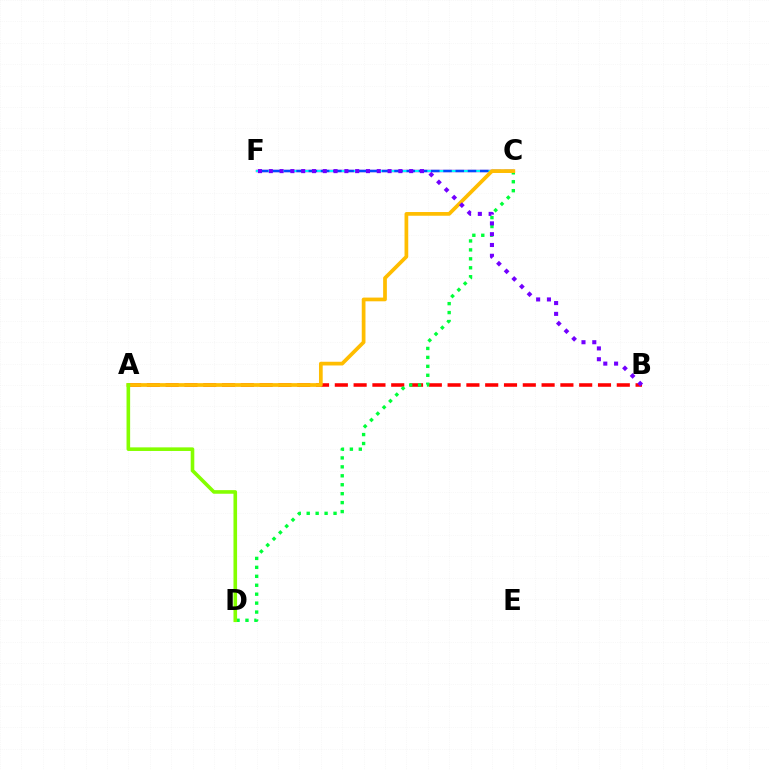{('C', 'F'): [{'color': '#ff00cf', 'line_style': 'solid', 'thickness': 1.74}, {'color': '#00fff6', 'line_style': 'solid', 'thickness': 1.62}, {'color': '#004bff', 'line_style': 'dashed', 'thickness': 1.66}], ('A', 'B'): [{'color': '#ff0000', 'line_style': 'dashed', 'thickness': 2.55}], ('C', 'D'): [{'color': '#00ff39', 'line_style': 'dotted', 'thickness': 2.43}], ('A', 'C'): [{'color': '#ffbd00', 'line_style': 'solid', 'thickness': 2.68}], ('B', 'F'): [{'color': '#7200ff', 'line_style': 'dotted', 'thickness': 2.93}], ('A', 'D'): [{'color': '#84ff00', 'line_style': 'solid', 'thickness': 2.6}]}